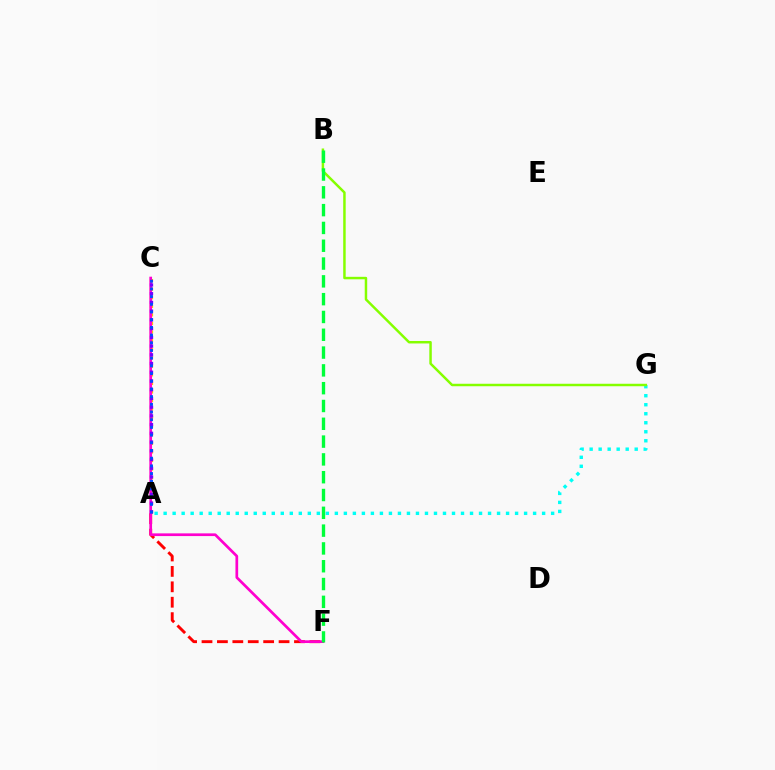{('A', 'C'): [{'color': '#ffbd00', 'line_style': 'dotted', 'thickness': 2.33}, {'color': '#7200ff', 'line_style': 'dotted', 'thickness': 2.37}, {'color': '#004bff', 'line_style': 'dotted', 'thickness': 2.09}], ('A', 'F'): [{'color': '#ff0000', 'line_style': 'dashed', 'thickness': 2.09}], ('A', 'G'): [{'color': '#00fff6', 'line_style': 'dotted', 'thickness': 2.45}], ('C', 'F'): [{'color': '#ff00cf', 'line_style': 'solid', 'thickness': 1.95}], ('B', 'G'): [{'color': '#84ff00', 'line_style': 'solid', 'thickness': 1.78}], ('B', 'F'): [{'color': '#00ff39', 'line_style': 'dashed', 'thickness': 2.42}]}